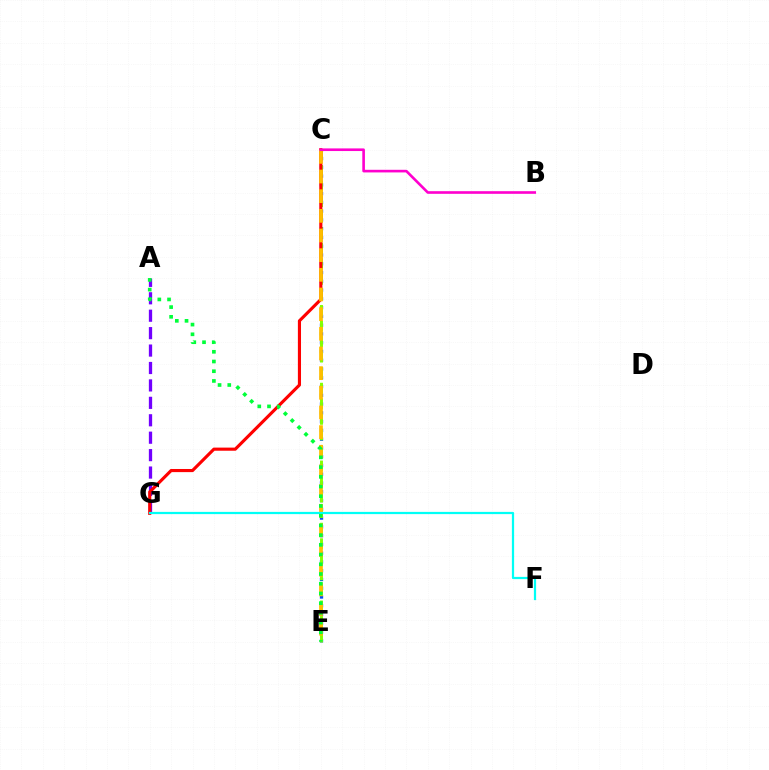{('A', 'G'): [{'color': '#7200ff', 'line_style': 'dashed', 'thickness': 2.37}], ('C', 'E'): [{'color': '#004bff', 'line_style': 'dotted', 'thickness': 2.38}, {'color': '#84ff00', 'line_style': 'dashed', 'thickness': 2.11}, {'color': '#ffbd00', 'line_style': 'dashed', 'thickness': 2.67}], ('C', 'G'): [{'color': '#ff0000', 'line_style': 'solid', 'thickness': 2.25}], ('B', 'C'): [{'color': '#ff00cf', 'line_style': 'solid', 'thickness': 1.89}], ('F', 'G'): [{'color': '#00fff6', 'line_style': 'solid', 'thickness': 1.6}], ('A', 'E'): [{'color': '#00ff39', 'line_style': 'dotted', 'thickness': 2.64}]}